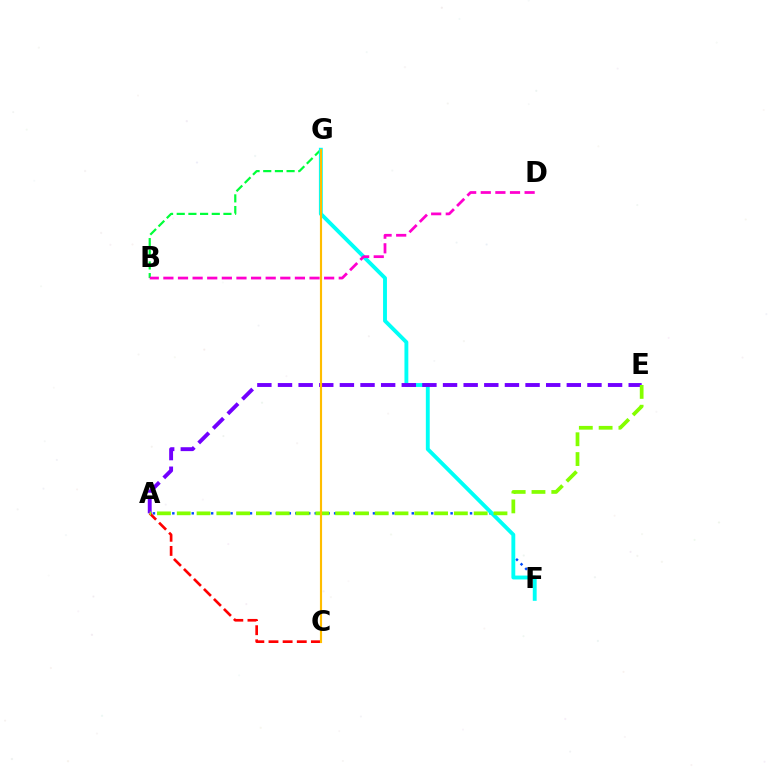{('A', 'F'): [{'color': '#004bff', 'line_style': 'dotted', 'thickness': 1.76}], ('B', 'G'): [{'color': '#00ff39', 'line_style': 'dashed', 'thickness': 1.59}], ('F', 'G'): [{'color': '#00fff6', 'line_style': 'solid', 'thickness': 2.79}], ('A', 'E'): [{'color': '#7200ff', 'line_style': 'dashed', 'thickness': 2.8}, {'color': '#84ff00', 'line_style': 'dashed', 'thickness': 2.69}], ('A', 'C'): [{'color': '#ff0000', 'line_style': 'dashed', 'thickness': 1.92}], ('C', 'G'): [{'color': '#ffbd00', 'line_style': 'solid', 'thickness': 1.55}], ('B', 'D'): [{'color': '#ff00cf', 'line_style': 'dashed', 'thickness': 1.99}]}